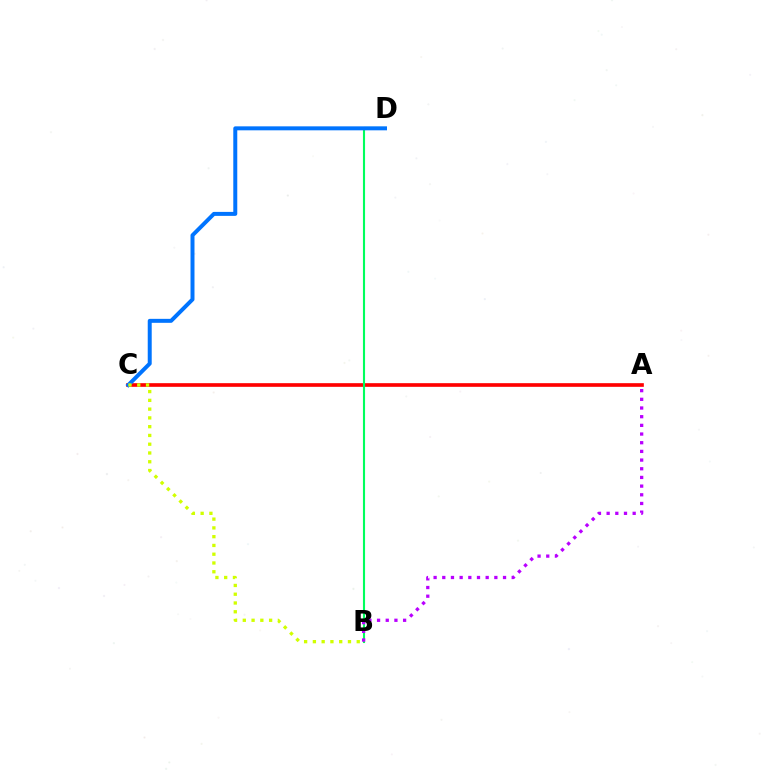{('A', 'C'): [{'color': '#ff0000', 'line_style': 'solid', 'thickness': 2.63}], ('B', 'D'): [{'color': '#00ff5c', 'line_style': 'solid', 'thickness': 1.52}], ('C', 'D'): [{'color': '#0074ff', 'line_style': 'solid', 'thickness': 2.86}], ('A', 'B'): [{'color': '#b900ff', 'line_style': 'dotted', 'thickness': 2.36}], ('B', 'C'): [{'color': '#d1ff00', 'line_style': 'dotted', 'thickness': 2.38}]}